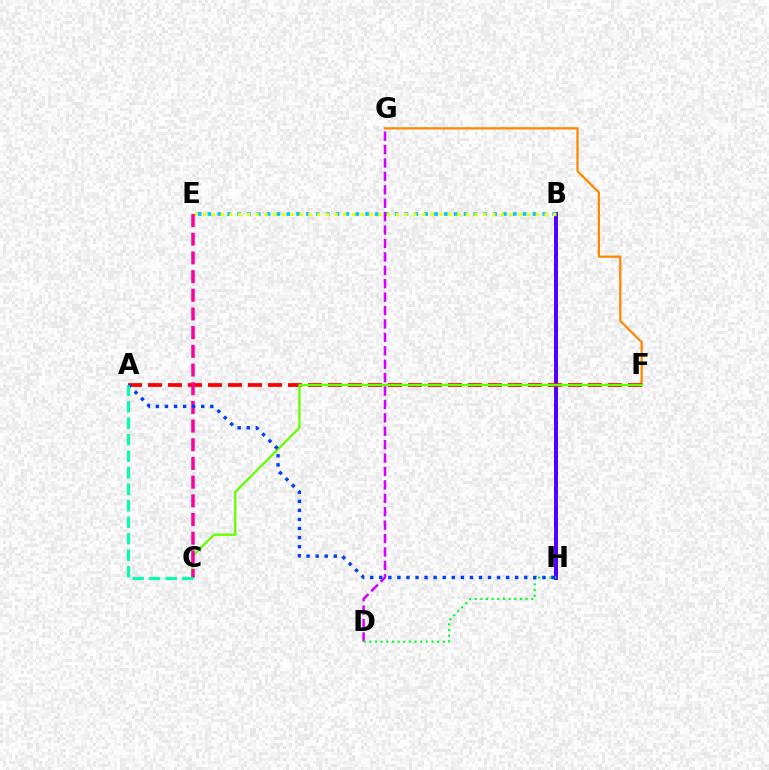{('B', 'H'): [{'color': '#4f00ff', 'line_style': 'solid', 'thickness': 2.85}], ('F', 'G'): [{'color': '#ff8800', 'line_style': 'solid', 'thickness': 1.63}], ('A', 'F'): [{'color': '#ff0000', 'line_style': 'dashed', 'thickness': 2.72}], ('B', 'E'): [{'color': '#00c7ff', 'line_style': 'dotted', 'thickness': 2.68}, {'color': '#eeff00', 'line_style': 'dotted', 'thickness': 2.38}], ('C', 'F'): [{'color': '#66ff00', 'line_style': 'solid', 'thickness': 1.67}], ('D', 'G'): [{'color': '#d600ff', 'line_style': 'dashed', 'thickness': 1.82}], ('D', 'H'): [{'color': '#00ff27', 'line_style': 'dotted', 'thickness': 1.54}], ('C', 'E'): [{'color': '#ff00a0', 'line_style': 'dashed', 'thickness': 2.54}], ('A', 'H'): [{'color': '#003fff', 'line_style': 'dotted', 'thickness': 2.46}], ('A', 'C'): [{'color': '#00ffaf', 'line_style': 'dashed', 'thickness': 2.24}]}